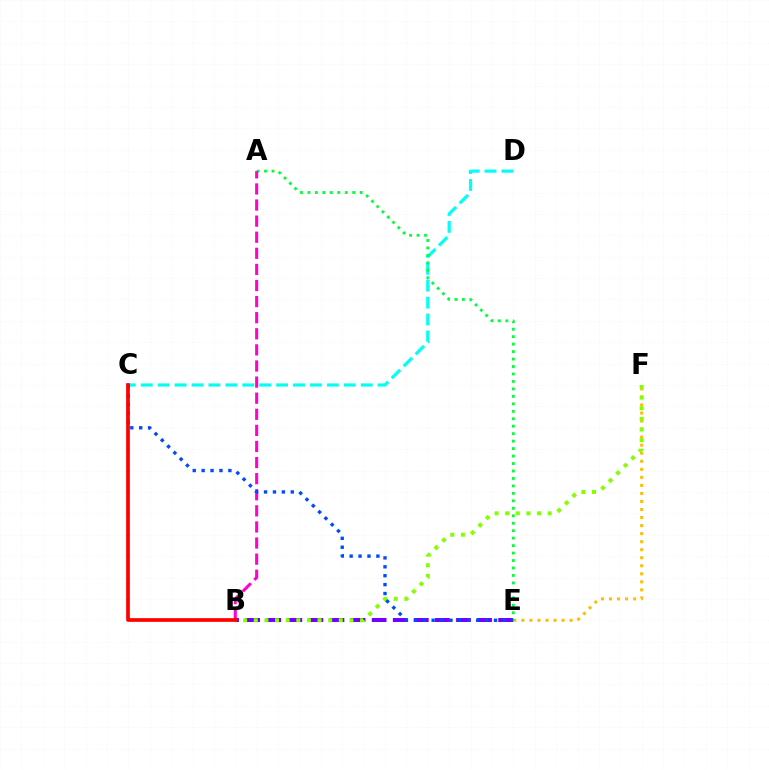{('B', 'E'): [{'color': '#7200ff', 'line_style': 'dashed', 'thickness': 2.86}], ('E', 'F'): [{'color': '#ffbd00', 'line_style': 'dotted', 'thickness': 2.18}], ('C', 'D'): [{'color': '#00fff6', 'line_style': 'dashed', 'thickness': 2.3}], ('A', 'E'): [{'color': '#00ff39', 'line_style': 'dotted', 'thickness': 2.03}], ('B', 'F'): [{'color': '#84ff00', 'line_style': 'dotted', 'thickness': 2.89}], ('A', 'B'): [{'color': '#ff00cf', 'line_style': 'dashed', 'thickness': 2.19}], ('C', 'E'): [{'color': '#004bff', 'line_style': 'dotted', 'thickness': 2.42}], ('B', 'C'): [{'color': '#ff0000', 'line_style': 'solid', 'thickness': 2.67}]}